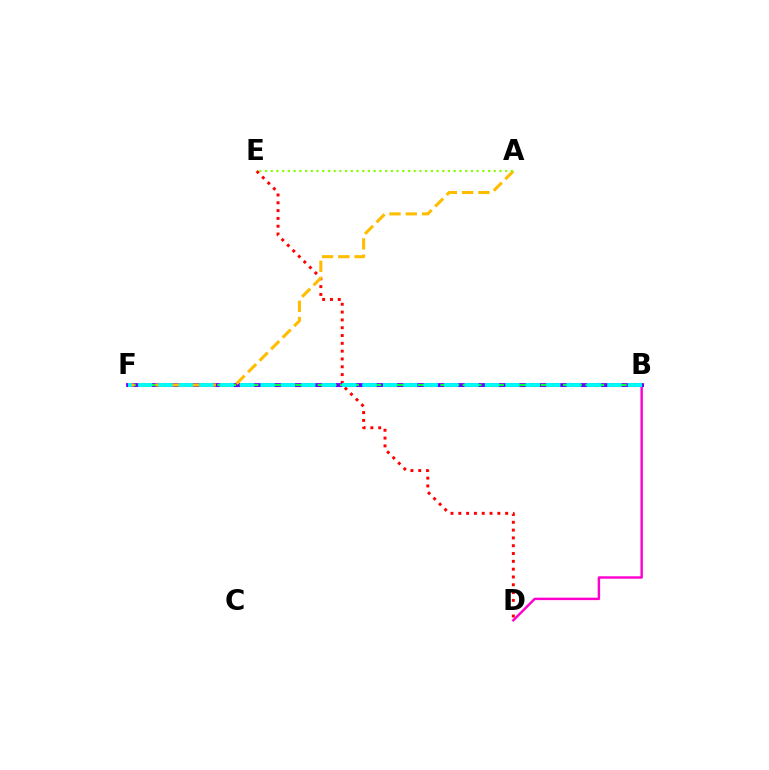{('B', 'D'): [{'color': '#ff00cf', 'line_style': 'solid', 'thickness': 1.76}], ('B', 'F'): [{'color': '#004bff', 'line_style': 'solid', 'thickness': 2.17}, {'color': '#7200ff', 'line_style': 'solid', 'thickness': 2.72}, {'color': '#00ff39', 'line_style': 'dashed', 'thickness': 1.52}, {'color': '#00fff6', 'line_style': 'dashed', 'thickness': 2.77}], ('D', 'E'): [{'color': '#ff0000', 'line_style': 'dotted', 'thickness': 2.12}], ('A', 'F'): [{'color': '#ffbd00', 'line_style': 'dashed', 'thickness': 2.21}], ('A', 'E'): [{'color': '#84ff00', 'line_style': 'dotted', 'thickness': 1.55}]}